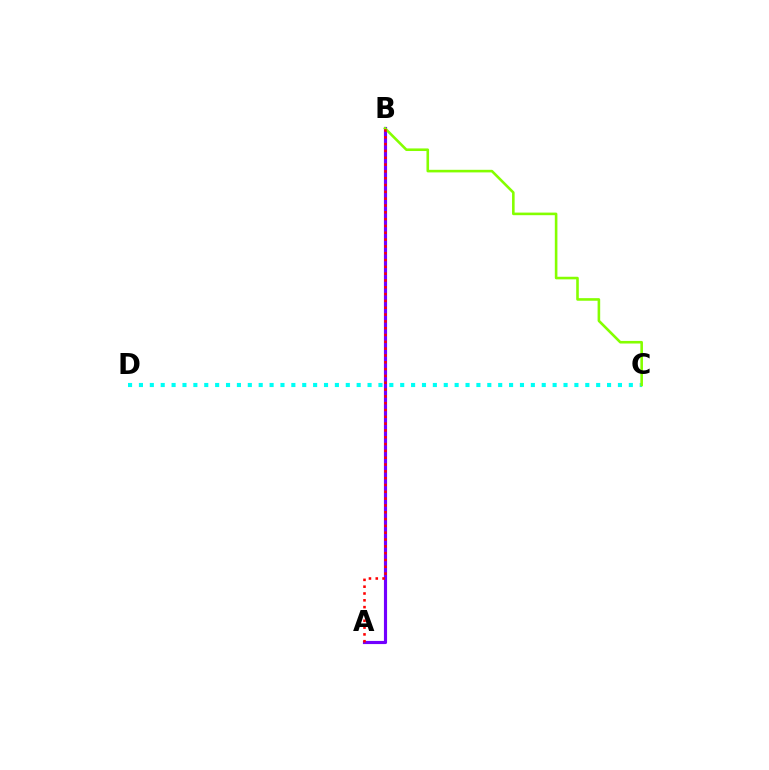{('A', 'B'): [{'color': '#7200ff', 'line_style': 'solid', 'thickness': 2.26}, {'color': '#ff0000', 'line_style': 'dotted', 'thickness': 1.85}], ('C', 'D'): [{'color': '#00fff6', 'line_style': 'dotted', 'thickness': 2.96}], ('B', 'C'): [{'color': '#84ff00', 'line_style': 'solid', 'thickness': 1.87}]}